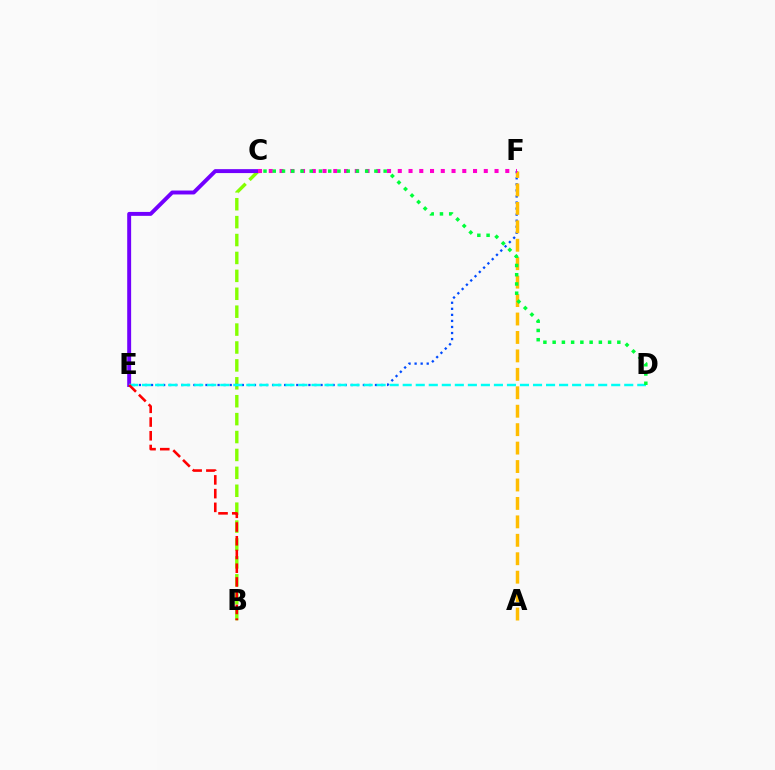{('B', 'C'): [{'color': '#84ff00', 'line_style': 'dashed', 'thickness': 2.43}], ('C', 'E'): [{'color': '#7200ff', 'line_style': 'solid', 'thickness': 2.83}], ('E', 'F'): [{'color': '#004bff', 'line_style': 'dotted', 'thickness': 1.64}], ('D', 'E'): [{'color': '#00fff6', 'line_style': 'dashed', 'thickness': 1.77}], ('A', 'F'): [{'color': '#ffbd00', 'line_style': 'dashed', 'thickness': 2.51}], ('C', 'F'): [{'color': '#ff00cf', 'line_style': 'dotted', 'thickness': 2.92}], ('C', 'D'): [{'color': '#00ff39', 'line_style': 'dotted', 'thickness': 2.51}], ('B', 'E'): [{'color': '#ff0000', 'line_style': 'dashed', 'thickness': 1.87}]}